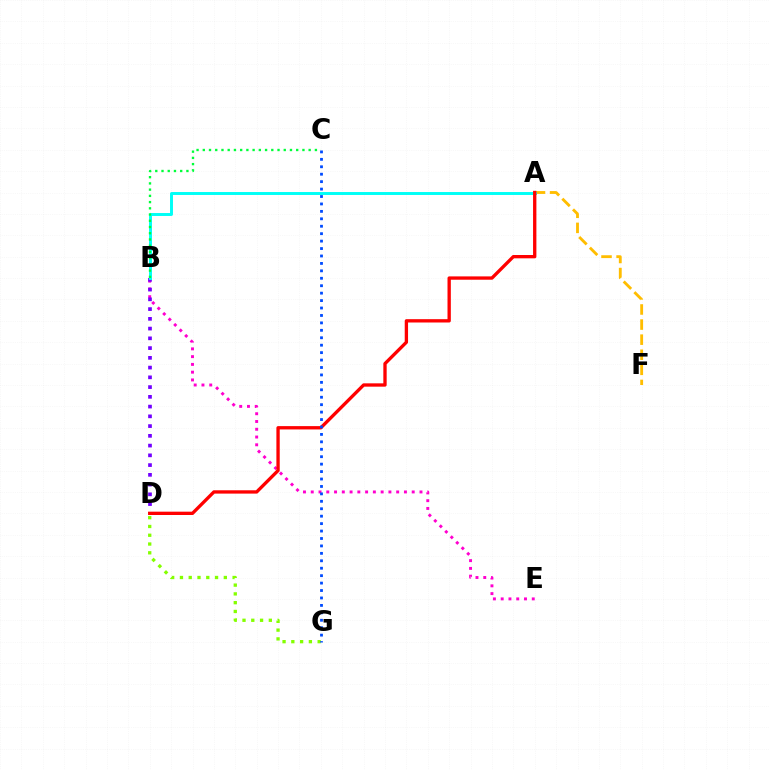{('A', 'F'): [{'color': '#ffbd00', 'line_style': 'dashed', 'thickness': 2.05}], ('B', 'E'): [{'color': '#ff00cf', 'line_style': 'dotted', 'thickness': 2.11}], ('B', 'D'): [{'color': '#7200ff', 'line_style': 'dotted', 'thickness': 2.65}], ('A', 'B'): [{'color': '#00fff6', 'line_style': 'solid', 'thickness': 2.12}], ('D', 'G'): [{'color': '#84ff00', 'line_style': 'dotted', 'thickness': 2.38}], ('B', 'C'): [{'color': '#00ff39', 'line_style': 'dotted', 'thickness': 1.69}], ('A', 'D'): [{'color': '#ff0000', 'line_style': 'solid', 'thickness': 2.4}], ('C', 'G'): [{'color': '#004bff', 'line_style': 'dotted', 'thickness': 2.02}]}